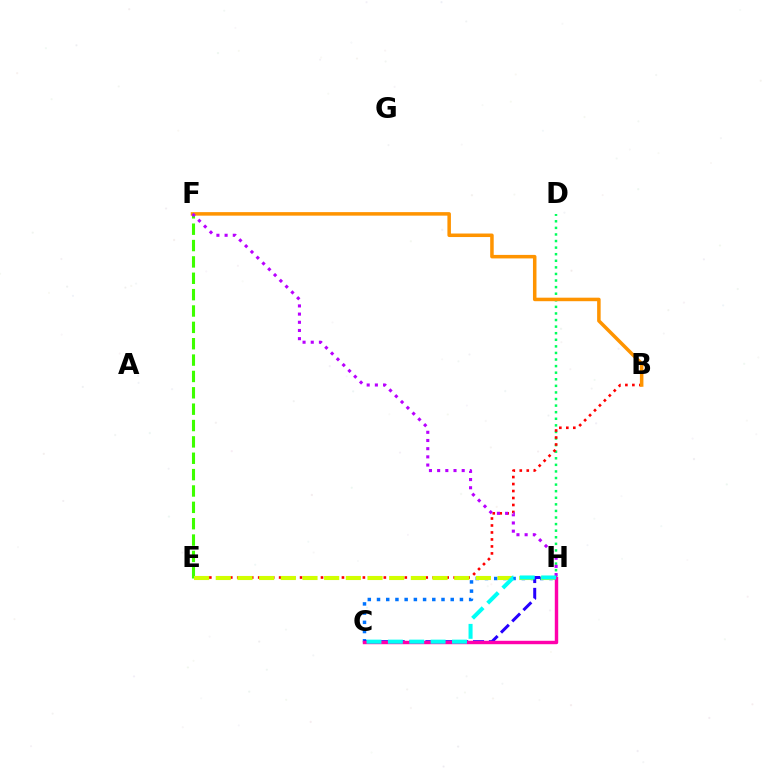{('D', 'H'): [{'color': '#00ff5c', 'line_style': 'dotted', 'thickness': 1.79}], ('E', 'F'): [{'color': '#3dff00', 'line_style': 'dashed', 'thickness': 2.22}], ('B', 'E'): [{'color': '#ff0000', 'line_style': 'dotted', 'thickness': 1.9}], ('C', 'H'): [{'color': '#0074ff', 'line_style': 'dotted', 'thickness': 2.5}, {'color': '#2500ff', 'line_style': 'dashed', 'thickness': 2.16}, {'color': '#ff00ac', 'line_style': 'solid', 'thickness': 2.47}, {'color': '#00fff6', 'line_style': 'dashed', 'thickness': 2.9}], ('E', 'H'): [{'color': '#d1ff00', 'line_style': 'dashed', 'thickness': 2.94}], ('B', 'F'): [{'color': '#ff9400', 'line_style': 'solid', 'thickness': 2.53}], ('F', 'H'): [{'color': '#b900ff', 'line_style': 'dotted', 'thickness': 2.22}]}